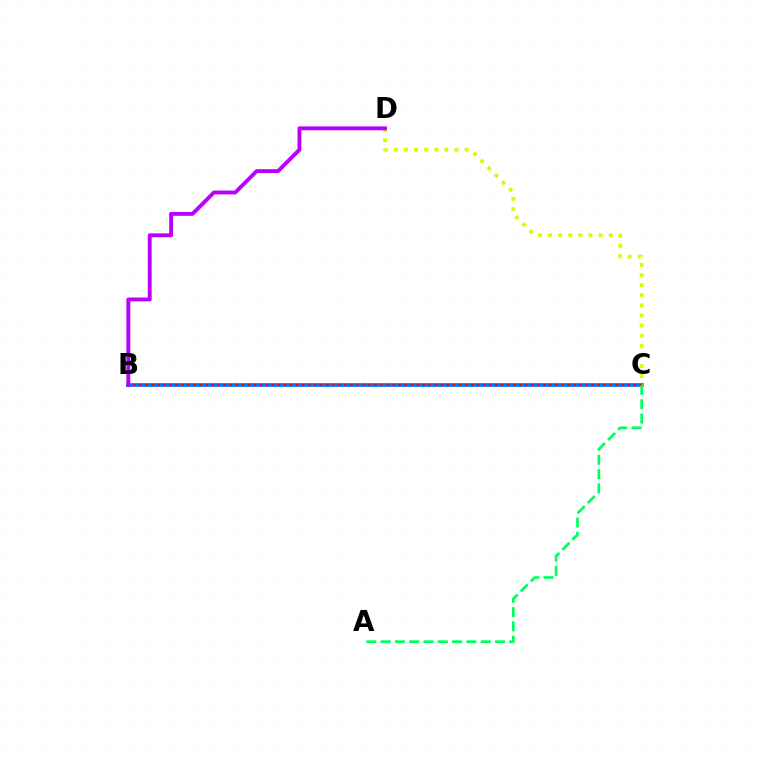{('B', 'C'): [{'color': '#0074ff', 'line_style': 'solid', 'thickness': 2.63}, {'color': '#ff0000', 'line_style': 'dotted', 'thickness': 1.64}], ('C', 'D'): [{'color': '#d1ff00', 'line_style': 'dotted', 'thickness': 2.75}], ('B', 'D'): [{'color': '#b900ff', 'line_style': 'solid', 'thickness': 2.8}], ('A', 'C'): [{'color': '#00ff5c', 'line_style': 'dashed', 'thickness': 1.94}]}